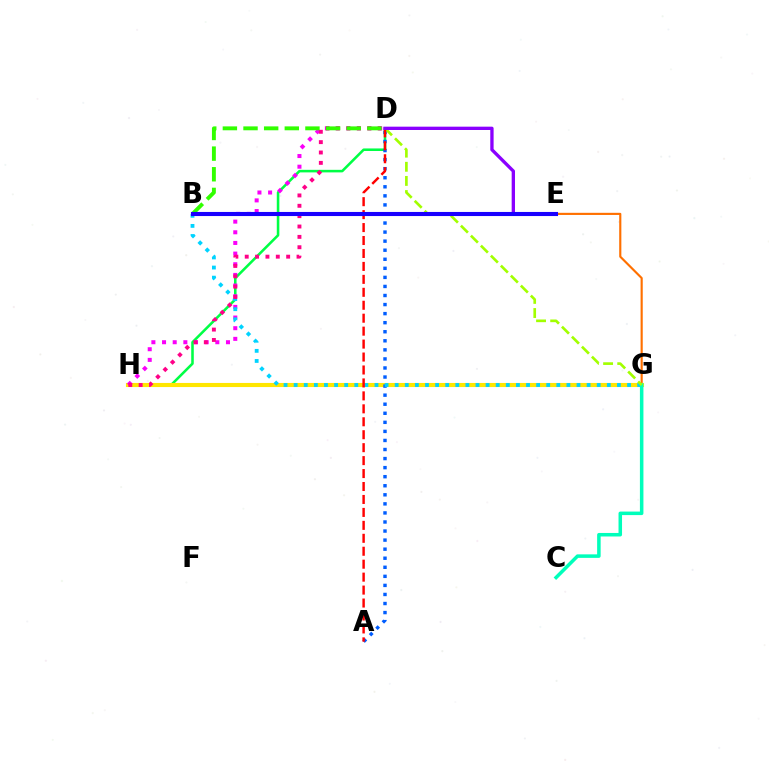{('E', 'G'): [{'color': '#ff7000', 'line_style': 'solid', 'thickness': 1.55}], ('D', 'H'): [{'color': '#00ff45', 'line_style': 'solid', 'thickness': 1.84}, {'color': '#fa00f9', 'line_style': 'dotted', 'thickness': 2.9}, {'color': '#ff0088', 'line_style': 'dotted', 'thickness': 2.81}], ('G', 'H'): [{'color': '#ffe600', 'line_style': 'solid', 'thickness': 2.96}], ('A', 'D'): [{'color': '#005dff', 'line_style': 'dotted', 'thickness': 2.46}, {'color': '#ff0000', 'line_style': 'dashed', 'thickness': 1.76}], ('B', 'G'): [{'color': '#00d3ff', 'line_style': 'dotted', 'thickness': 2.74}], ('C', 'G'): [{'color': '#00ffbb', 'line_style': 'solid', 'thickness': 2.53}], ('D', 'G'): [{'color': '#a2ff00', 'line_style': 'dashed', 'thickness': 1.92}], ('B', 'D'): [{'color': '#31ff00', 'line_style': 'dashed', 'thickness': 2.8}], ('D', 'E'): [{'color': '#8a00ff', 'line_style': 'solid', 'thickness': 2.39}], ('B', 'E'): [{'color': '#1900ff', 'line_style': 'solid', 'thickness': 2.95}]}